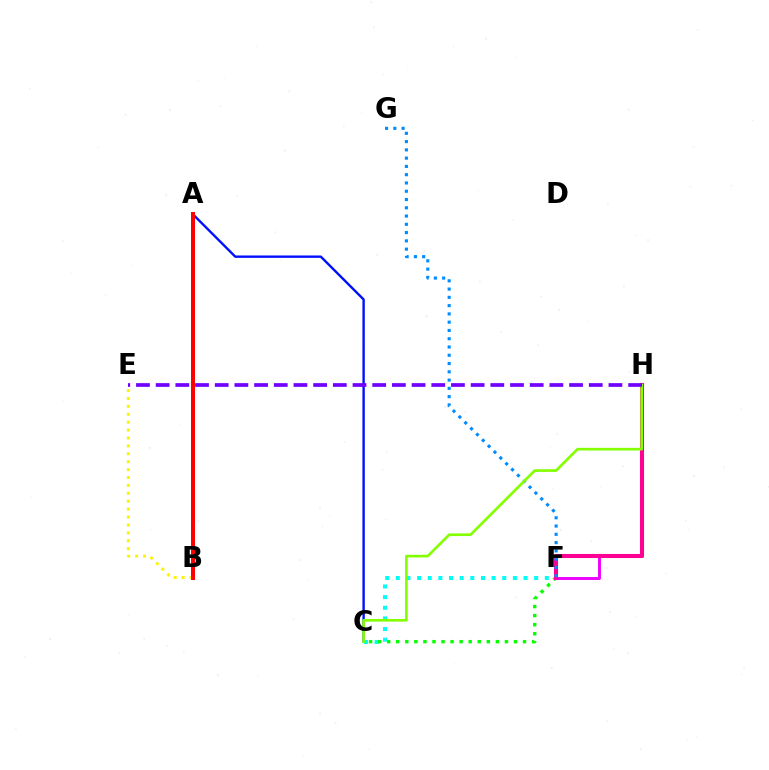{('B', 'E'): [{'color': '#fcf500', 'line_style': 'dotted', 'thickness': 2.15}], ('A', 'C'): [{'color': '#0010ff', 'line_style': 'solid', 'thickness': 1.71}], ('C', 'F'): [{'color': '#00fff6', 'line_style': 'dotted', 'thickness': 2.89}, {'color': '#08ff00', 'line_style': 'dotted', 'thickness': 2.46}], ('A', 'B'): [{'color': '#00ff74', 'line_style': 'dashed', 'thickness': 2.68}, {'color': '#ff7c00', 'line_style': 'dotted', 'thickness': 1.6}, {'color': '#ff0000', 'line_style': 'solid', 'thickness': 2.86}], ('F', 'H'): [{'color': '#ee00ff', 'line_style': 'solid', 'thickness': 2.1}, {'color': '#ff0094', 'line_style': 'solid', 'thickness': 2.93}], ('F', 'G'): [{'color': '#008cff', 'line_style': 'dotted', 'thickness': 2.25}], ('C', 'H'): [{'color': '#84ff00', 'line_style': 'solid', 'thickness': 1.92}], ('E', 'H'): [{'color': '#7200ff', 'line_style': 'dashed', 'thickness': 2.67}]}